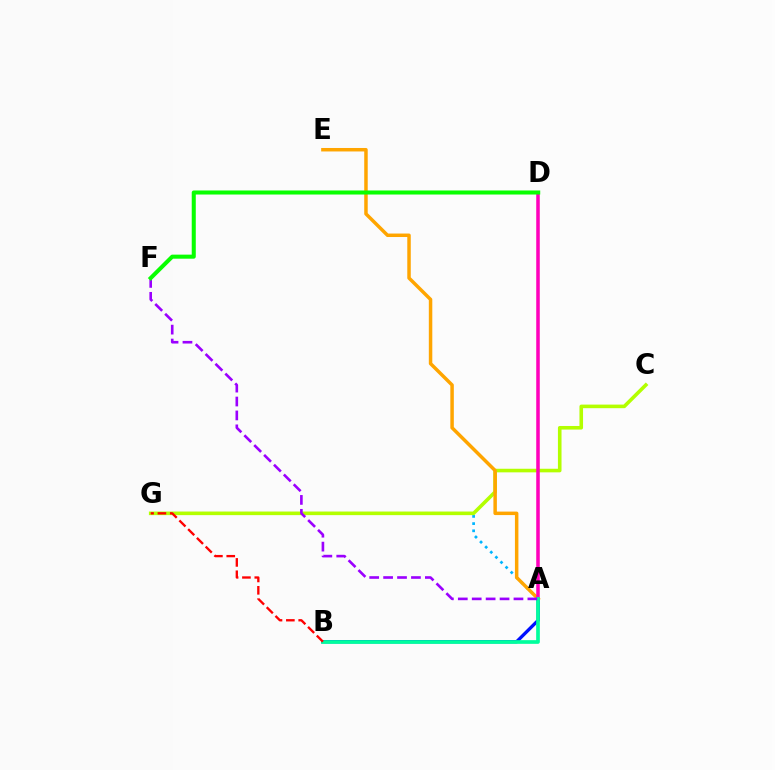{('A', 'G'): [{'color': '#00b5ff', 'line_style': 'dotted', 'thickness': 1.96}], ('C', 'G'): [{'color': '#b3ff00', 'line_style': 'solid', 'thickness': 2.59}], ('A', 'E'): [{'color': '#ffa500', 'line_style': 'solid', 'thickness': 2.51}], ('A', 'B'): [{'color': '#0010ff', 'line_style': 'solid', 'thickness': 2.38}, {'color': '#00ff9d', 'line_style': 'solid', 'thickness': 2.66}], ('A', 'D'): [{'color': '#ff00bd', 'line_style': 'solid', 'thickness': 2.54}], ('A', 'F'): [{'color': '#9b00ff', 'line_style': 'dashed', 'thickness': 1.89}], ('D', 'F'): [{'color': '#08ff00', 'line_style': 'solid', 'thickness': 2.92}], ('B', 'G'): [{'color': '#ff0000', 'line_style': 'dashed', 'thickness': 1.68}]}